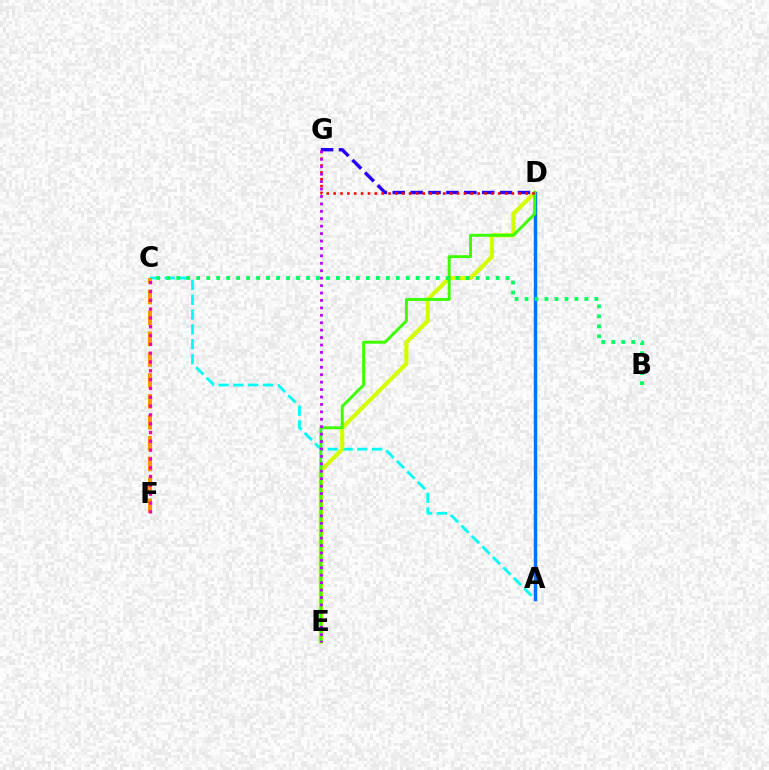{('A', 'C'): [{'color': '#00fff6', 'line_style': 'dashed', 'thickness': 2.01}], ('D', 'E'): [{'color': '#d1ff00', 'line_style': 'solid', 'thickness': 2.97}, {'color': '#3dff00', 'line_style': 'solid', 'thickness': 2.11}], ('C', 'F'): [{'color': '#ff9400', 'line_style': 'dashed', 'thickness': 2.84}, {'color': '#ff00ac', 'line_style': 'dotted', 'thickness': 2.39}], ('A', 'D'): [{'color': '#0074ff', 'line_style': 'solid', 'thickness': 2.48}], ('D', 'G'): [{'color': '#2500ff', 'line_style': 'dashed', 'thickness': 2.43}, {'color': '#ff0000', 'line_style': 'dotted', 'thickness': 1.86}], ('B', 'C'): [{'color': '#00ff5c', 'line_style': 'dotted', 'thickness': 2.71}], ('E', 'G'): [{'color': '#b900ff', 'line_style': 'dotted', 'thickness': 2.02}]}